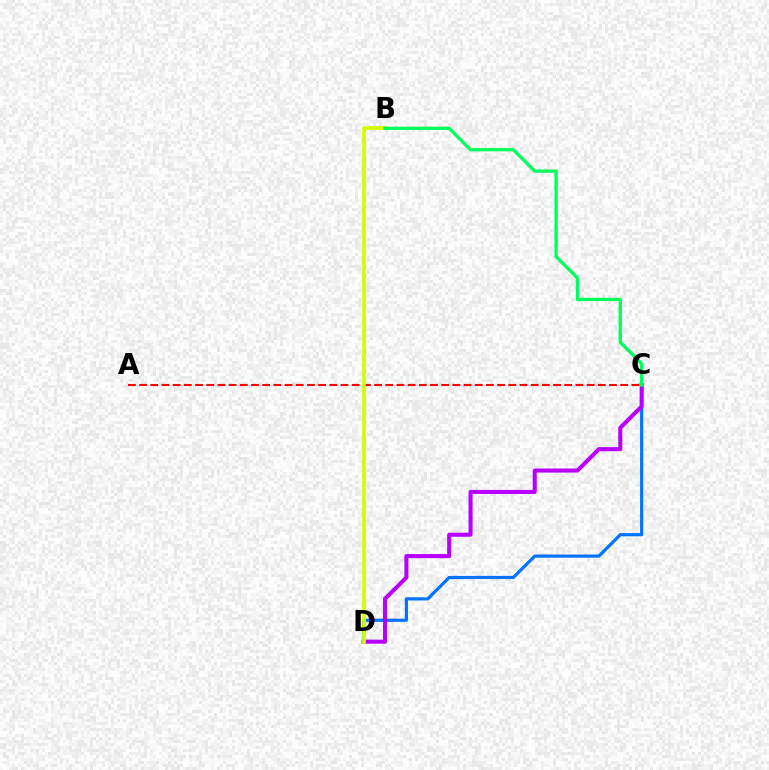{('C', 'D'): [{'color': '#0074ff', 'line_style': 'solid', 'thickness': 2.29}, {'color': '#b900ff', 'line_style': 'solid', 'thickness': 2.93}], ('A', 'C'): [{'color': '#ff0000', 'line_style': 'dashed', 'thickness': 1.52}], ('B', 'D'): [{'color': '#d1ff00', 'line_style': 'solid', 'thickness': 2.66}], ('B', 'C'): [{'color': '#00ff5c', 'line_style': 'solid', 'thickness': 2.38}]}